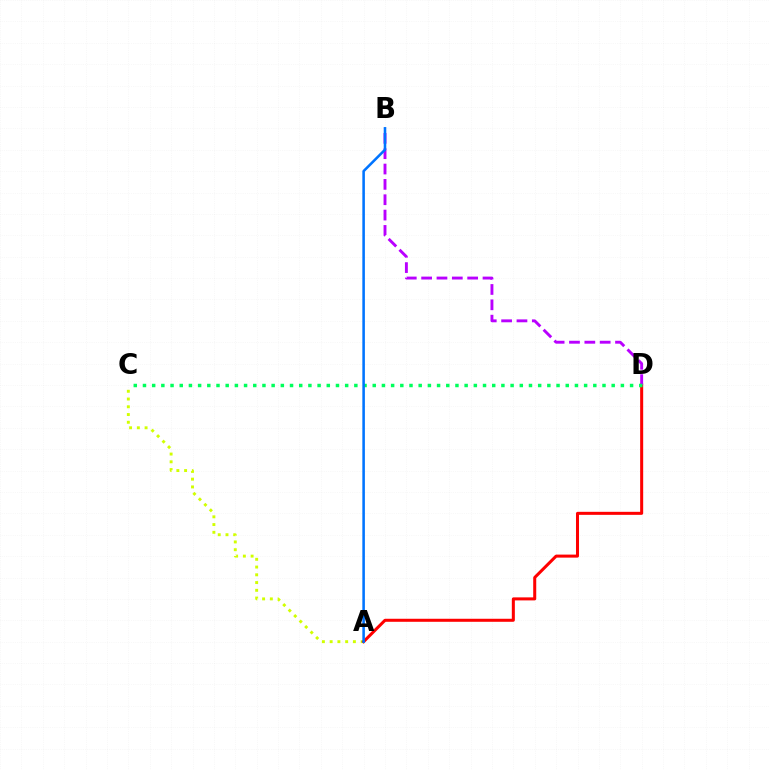{('A', 'C'): [{'color': '#d1ff00', 'line_style': 'dotted', 'thickness': 2.11}], ('A', 'D'): [{'color': '#ff0000', 'line_style': 'solid', 'thickness': 2.18}], ('B', 'D'): [{'color': '#b900ff', 'line_style': 'dashed', 'thickness': 2.08}], ('C', 'D'): [{'color': '#00ff5c', 'line_style': 'dotted', 'thickness': 2.5}], ('A', 'B'): [{'color': '#0074ff', 'line_style': 'solid', 'thickness': 1.84}]}